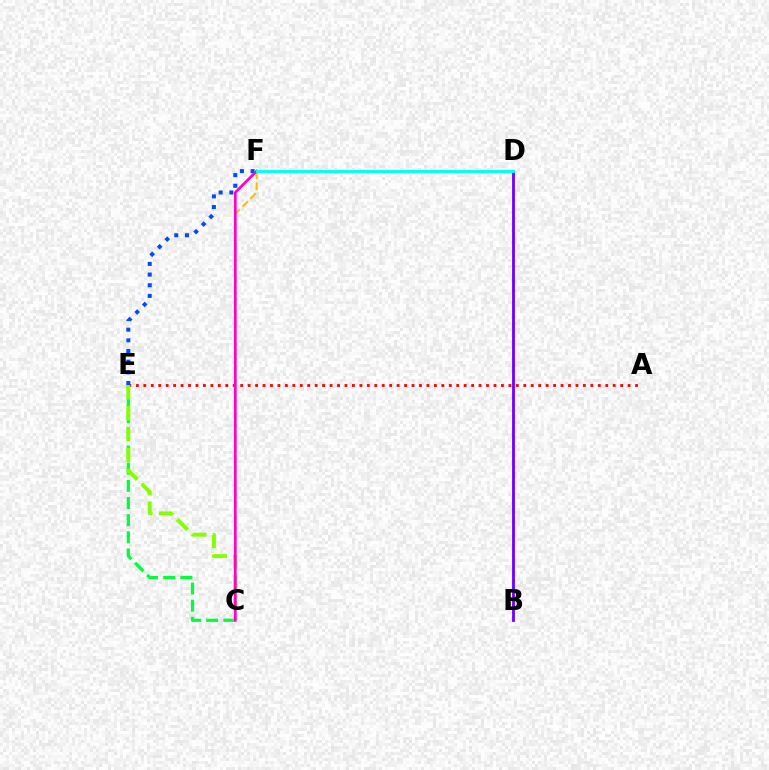{('A', 'E'): [{'color': '#ff0000', 'line_style': 'dotted', 'thickness': 2.02}], ('E', 'F'): [{'color': '#004bff', 'line_style': 'dotted', 'thickness': 2.9}], ('C', 'E'): [{'color': '#00ff39', 'line_style': 'dashed', 'thickness': 2.33}, {'color': '#84ff00', 'line_style': 'dashed', 'thickness': 2.84}], ('B', 'D'): [{'color': '#7200ff', 'line_style': 'solid', 'thickness': 2.03}], ('C', 'F'): [{'color': '#ffbd00', 'line_style': 'dashed', 'thickness': 1.53}, {'color': '#ff00cf', 'line_style': 'solid', 'thickness': 1.94}], ('D', 'F'): [{'color': '#00fff6', 'line_style': 'solid', 'thickness': 2.11}]}